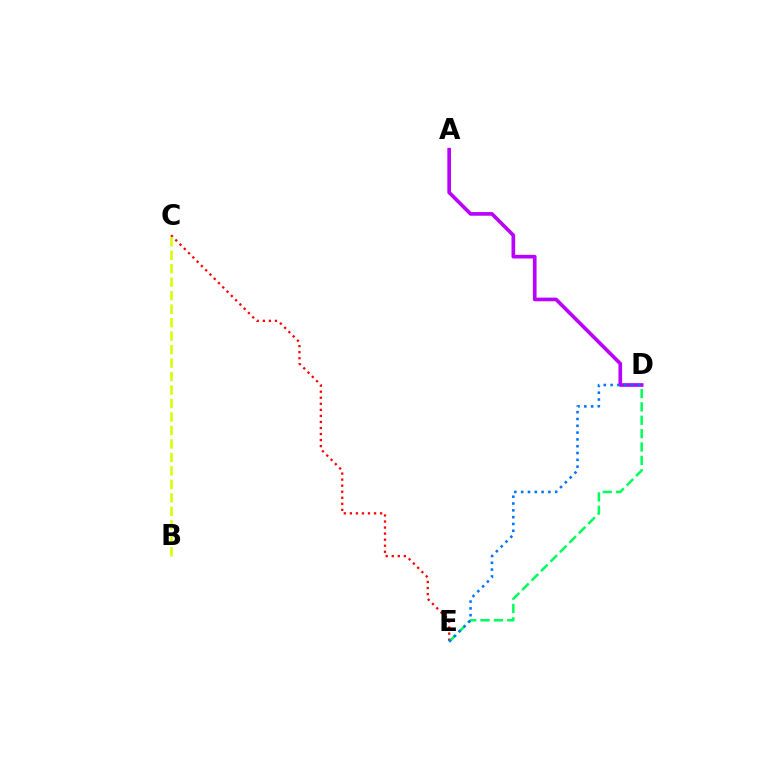{('A', 'D'): [{'color': '#b900ff', 'line_style': 'solid', 'thickness': 2.64}], ('C', 'E'): [{'color': '#ff0000', 'line_style': 'dotted', 'thickness': 1.64}], ('D', 'E'): [{'color': '#00ff5c', 'line_style': 'dashed', 'thickness': 1.82}, {'color': '#0074ff', 'line_style': 'dotted', 'thickness': 1.85}], ('B', 'C'): [{'color': '#d1ff00', 'line_style': 'dashed', 'thickness': 1.83}]}